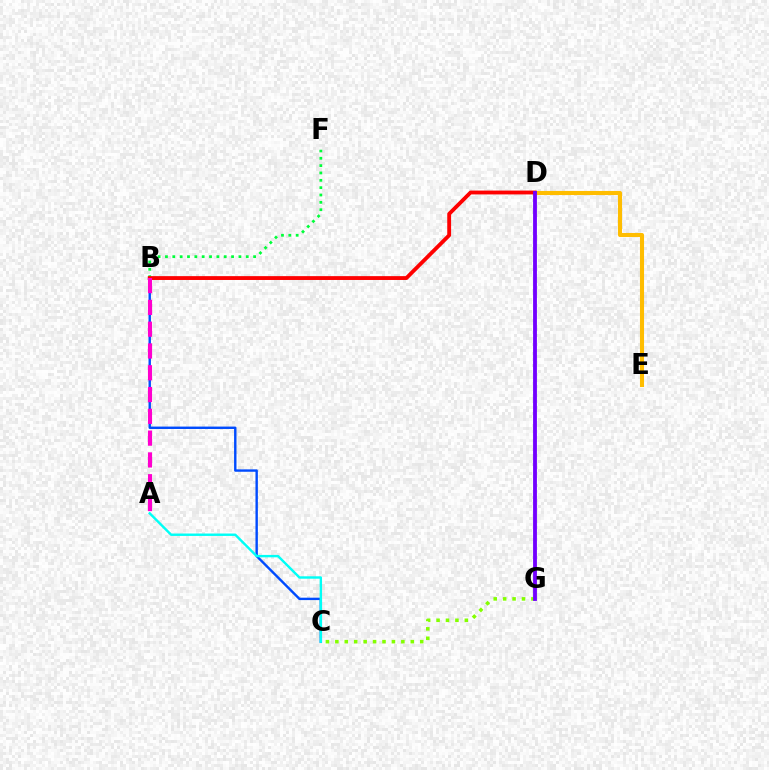{('B', 'C'): [{'color': '#004bff', 'line_style': 'solid', 'thickness': 1.73}], ('D', 'E'): [{'color': '#ffbd00', 'line_style': 'solid', 'thickness': 2.94}], ('B', 'F'): [{'color': '#00ff39', 'line_style': 'dotted', 'thickness': 2.0}], ('B', 'D'): [{'color': '#ff0000', 'line_style': 'solid', 'thickness': 2.77}], ('C', 'G'): [{'color': '#84ff00', 'line_style': 'dotted', 'thickness': 2.56}], ('A', 'B'): [{'color': '#ff00cf', 'line_style': 'dashed', 'thickness': 2.96}], ('D', 'G'): [{'color': '#7200ff', 'line_style': 'solid', 'thickness': 2.76}], ('A', 'C'): [{'color': '#00fff6', 'line_style': 'solid', 'thickness': 1.74}]}